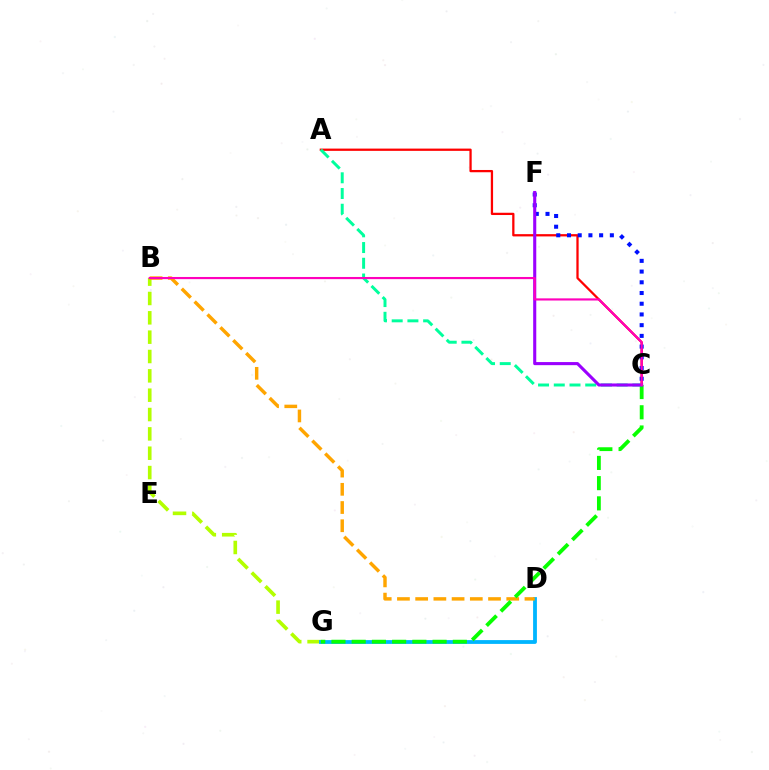{('A', 'C'): [{'color': '#ff0000', 'line_style': 'solid', 'thickness': 1.63}, {'color': '#00ff9d', 'line_style': 'dashed', 'thickness': 2.14}], ('B', 'G'): [{'color': '#b3ff00', 'line_style': 'dashed', 'thickness': 2.63}], ('D', 'G'): [{'color': '#00b5ff', 'line_style': 'solid', 'thickness': 2.74}], ('B', 'D'): [{'color': '#ffa500', 'line_style': 'dashed', 'thickness': 2.47}], ('C', 'G'): [{'color': '#08ff00', 'line_style': 'dashed', 'thickness': 2.75}], ('C', 'F'): [{'color': '#0010ff', 'line_style': 'dotted', 'thickness': 2.91}, {'color': '#9b00ff', 'line_style': 'solid', 'thickness': 2.22}], ('B', 'C'): [{'color': '#ff00bd', 'line_style': 'solid', 'thickness': 1.56}]}